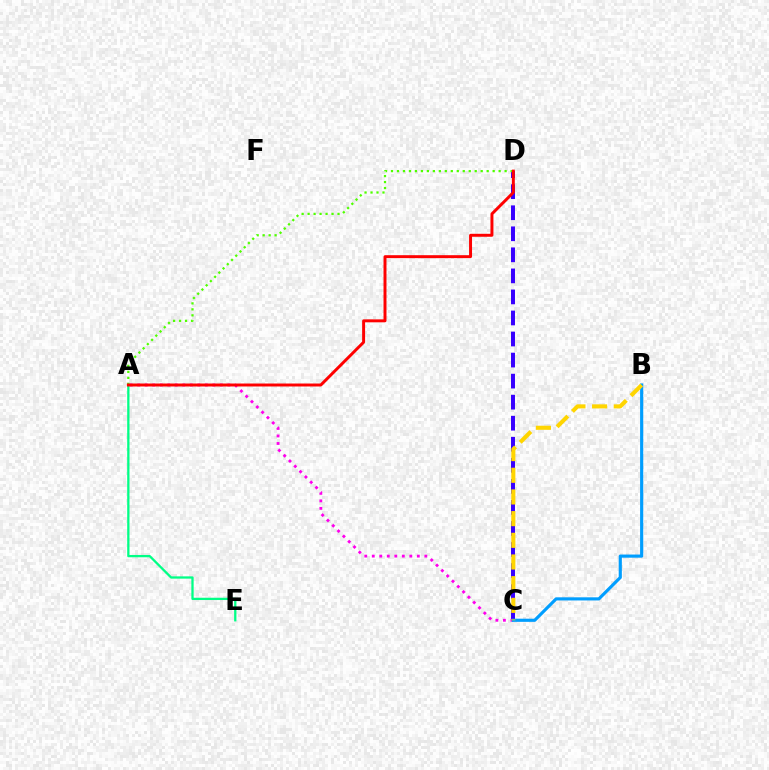{('C', 'D'): [{'color': '#3700ff', 'line_style': 'dashed', 'thickness': 2.86}], ('A', 'C'): [{'color': '#ff00ed', 'line_style': 'dotted', 'thickness': 2.04}], ('A', 'D'): [{'color': '#4fff00', 'line_style': 'dotted', 'thickness': 1.62}, {'color': '#ff0000', 'line_style': 'solid', 'thickness': 2.13}], ('A', 'E'): [{'color': '#00ff86', 'line_style': 'solid', 'thickness': 1.64}], ('B', 'C'): [{'color': '#009eff', 'line_style': 'solid', 'thickness': 2.26}, {'color': '#ffd500', 'line_style': 'dashed', 'thickness': 2.95}]}